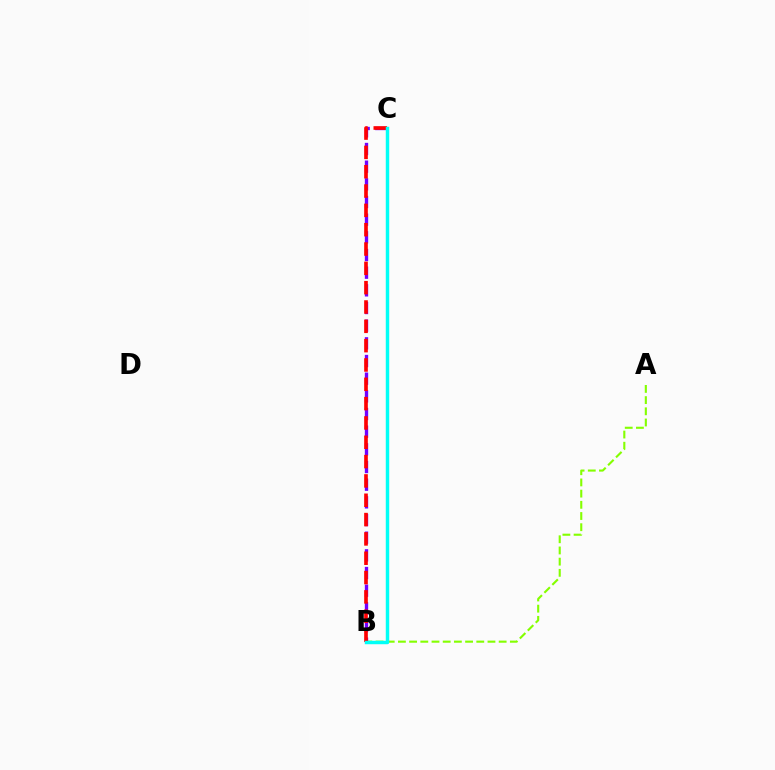{('A', 'B'): [{'color': '#84ff00', 'line_style': 'dashed', 'thickness': 1.52}], ('B', 'C'): [{'color': '#7200ff', 'line_style': 'dashed', 'thickness': 2.4}, {'color': '#ff0000', 'line_style': 'dashed', 'thickness': 2.63}, {'color': '#00fff6', 'line_style': 'solid', 'thickness': 2.47}]}